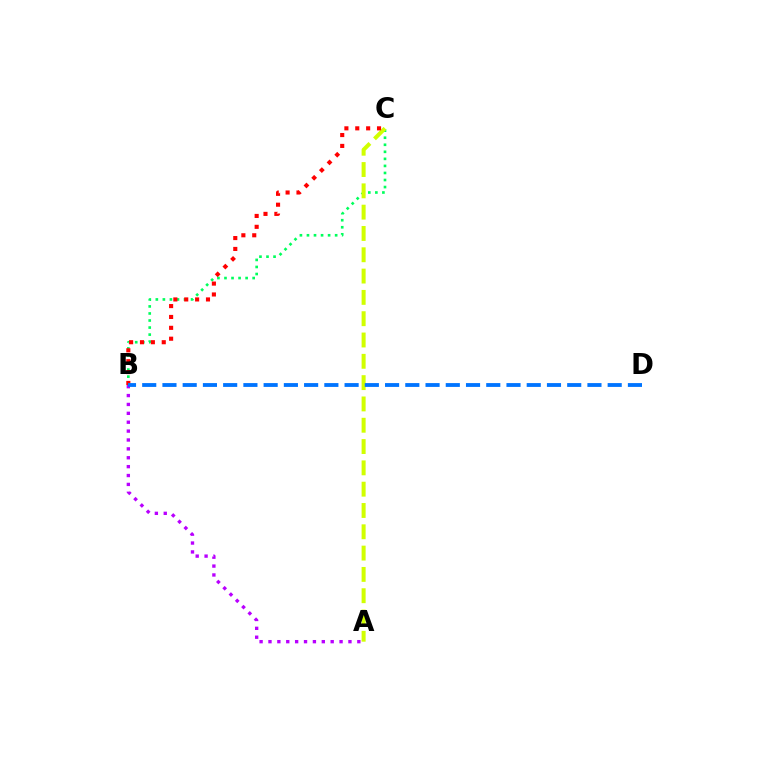{('B', 'C'): [{'color': '#00ff5c', 'line_style': 'dotted', 'thickness': 1.91}, {'color': '#ff0000', 'line_style': 'dotted', 'thickness': 2.96}], ('A', 'B'): [{'color': '#b900ff', 'line_style': 'dotted', 'thickness': 2.41}], ('A', 'C'): [{'color': '#d1ff00', 'line_style': 'dashed', 'thickness': 2.89}], ('B', 'D'): [{'color': '#0074ff', 'line_style': 'dashed', 'thickness': 2.75}]}